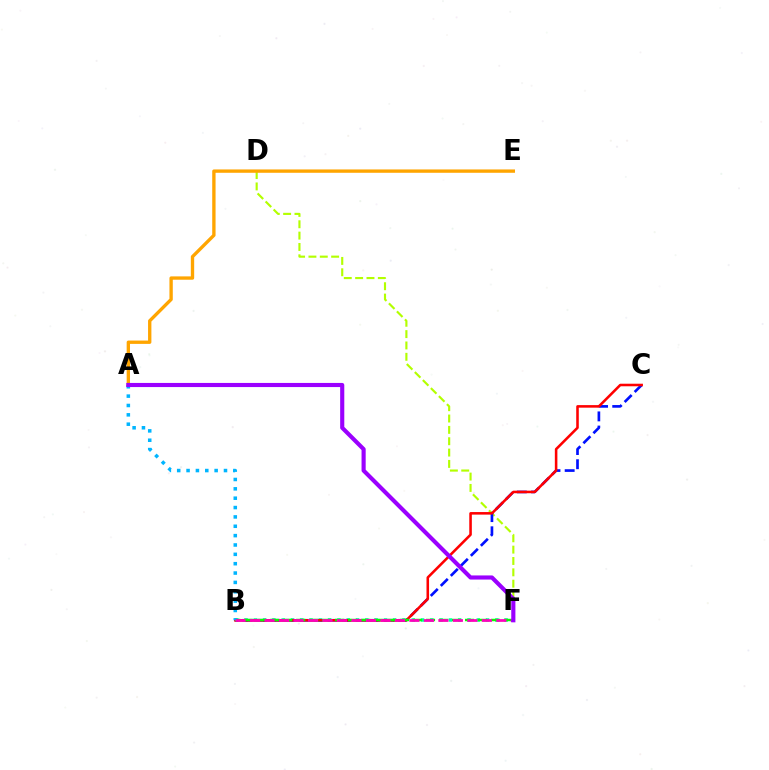{('D', 'F'): [{'color': '#b3ff00', 'line_style': 'dashed', 'thickness': 1.54}], ('A', 'E'): [{'color': '#ffa500', 'line_style': 'solid', 'thickness': 2.41}], ('B', 'F'): [{'color': '#00ff9d', 'line_style': 'dotted', 'thickness': 2.52}, {'color': '#08ff00', 'line_style': 'dashed', 'thickness': 1.76}, {'color': '#ff00bd', 'line_style': 'dashed', 'thickness': 1.97}], ('B', 'C'): [{'color': '#0010ff', 'line_style': 'dashed', 'thickness': 1.93}, {'color': '#ff0000', 'line_style': 'solid', 'thickness': 1.84}], ('A', 'B'): [{'color': '#00b5ff', 'line_style': 'dotted', 'thickness': 2.54}], ('A', 'F'): [{'color': '#9b00ff', 'line_style': 'solid', 'thickness': 2.97}]}